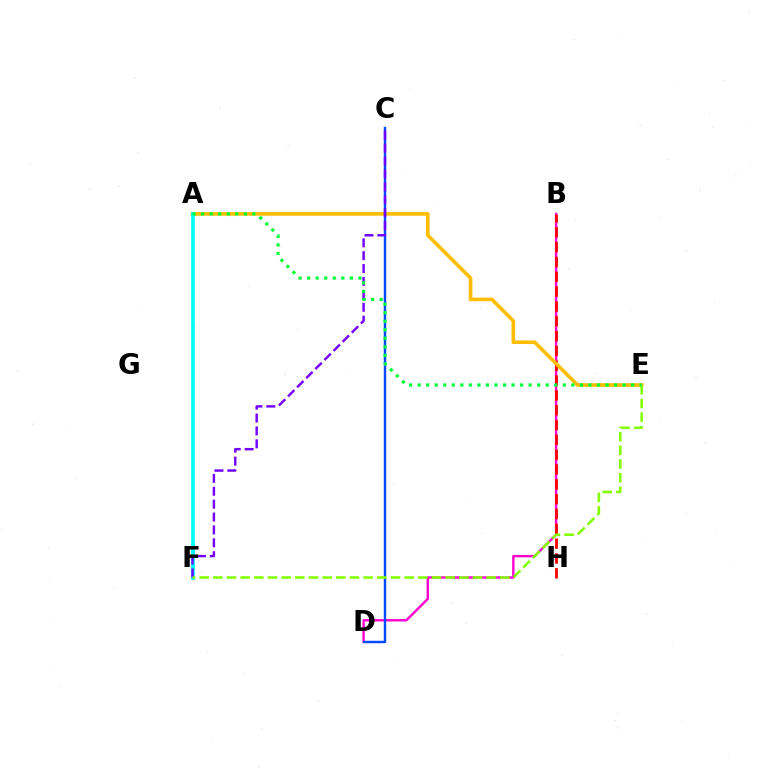{('B', 'D'): [{'color': '#ff00cf', 'line_style': 'solid', 'thickness': 1.72}], ('B', 'H'): [{'color': '#ff0000', 'line_style': 'dashed', 'thickness': 2.01}], ('A', 'E'): [{'color': '#ffbd00', 'line_style': 'solid', 'thickness': 2.6}, {'color': '#00ff39', 'line_style': 'dotted', 'thickness': 2.32}], ('C', 'D'): [{'color': '#004bff', 'line_style': 'solid', 'thickness': 1.76}], ('A', 'F'): [{'color': '#00fff6', 'line_style': 'solid', 'thickness': 2.7}], ('C', 'F'): [{'color': '#7200ff', 'line_style': 'dashed', 'thickness': 1.75}], ('E', 'F'): [{'color': '#84ff00', 'line_style': 'dashed', 'thickness': 1.86}]}